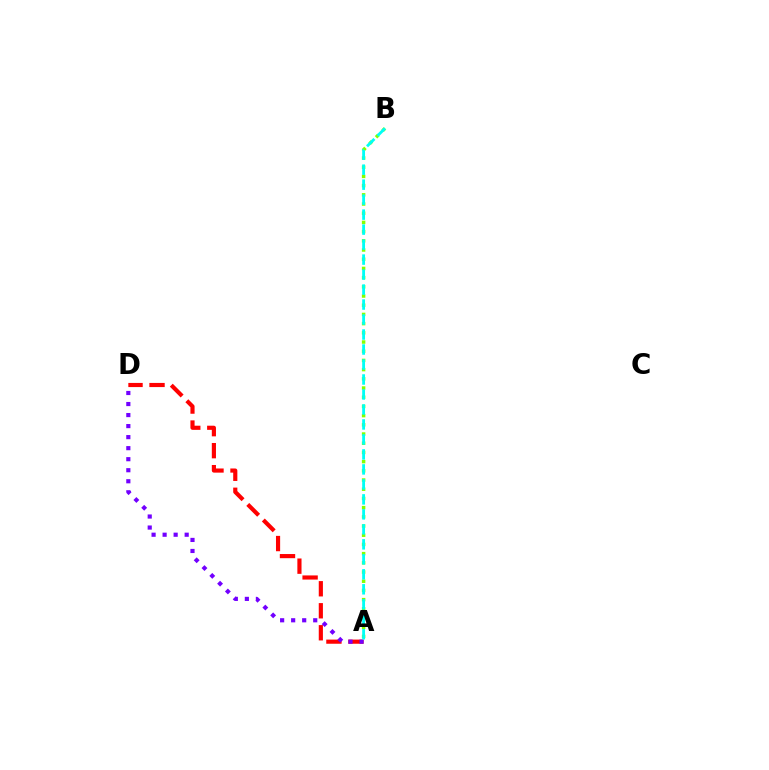{('A', 'B'): [{'color': '#84ff00', 'line_style': 'dotted', 'thickness': 2.5}, {'color': '#00fff6', 'line_style': 'dashed', 'thickness': 2.04}], ('A', 'D'): [{'color': '#ff0000', 'line_style': 'dashed', 'thickness': 2.99}, {'color': '#7200ff', 'line_style': 'dotted', 'thickness': 3.0}]}